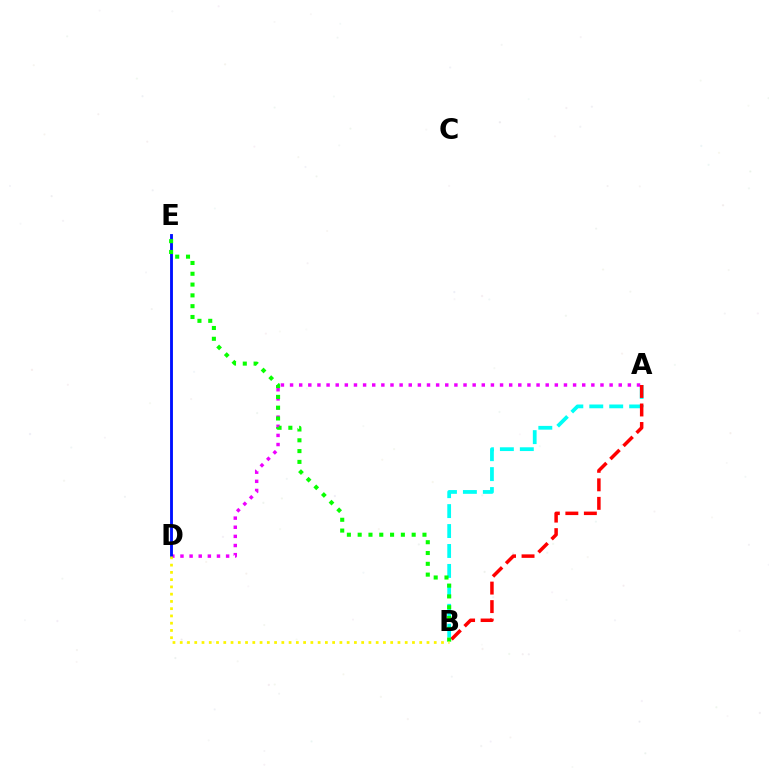{('A', 'B'): [{'color': '#00fff6', 'line_style': 'dashed', 'thickness': 2.71}, {'color': '#ff0000', 'line_style': 'dashed', 'thickness': 2.52}], ('A', 'D'): [{'color': '#ee00ff', 'line_style': 'dotted', 'thickness': 2.48}], ('D', 'E'): [{'color': '#0010ff', 'line_style': 'solid', 'thickness': 2.06}], ('B', 'E'): [{'color': '#08ff00', 'line_style': 'dotted', 'thickness': 2.93}], ('B', 'D'): [{'color': '#fcf500', 'line_style': 'dotted', 'thickness': 1.97}]}